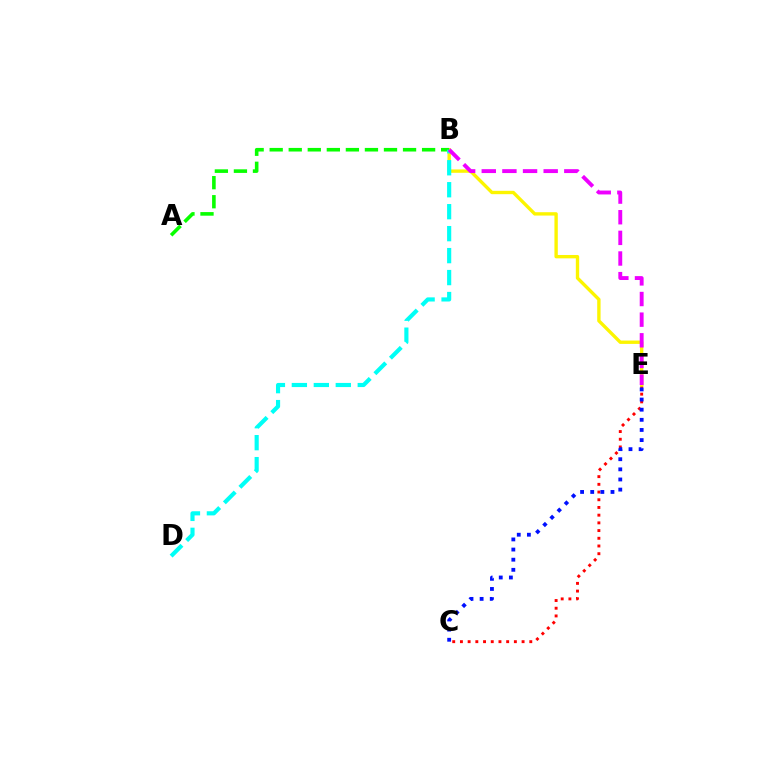{('C', 'E'): [{'color': '#ff0000', 'line_style': 'dotted', 'thickness': 2.09}, {'color': '#0010ff', 'line_style': 'dotted', 'thickness': 2.75}], ('B', 'E'): [{'color': '#fcf500', 'line_style': 'solid', 'thickness': 2.42}, {'color': '#ee00ff', 'line_style': 'dashed', 'thickness': 2.8}], ('A', 'B'): [{'color': '#08ff00', 'line_style': 'dashed', 'thickness': 2.59}], ('B', 'D'): [{'color': '#00fff6', 'line_style': 'dashed', 'thickness': 2.98}]}